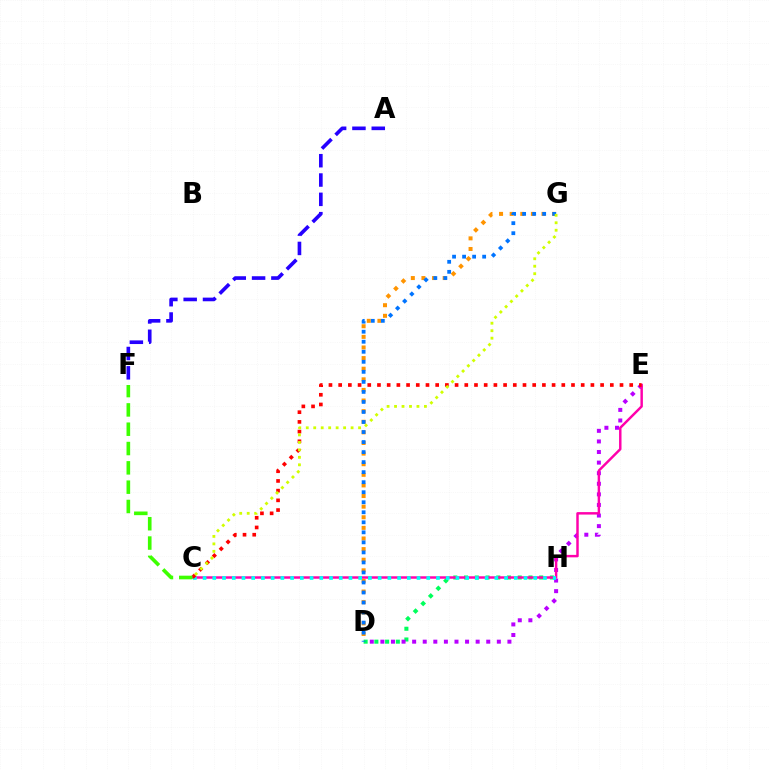{('D', 'G'): [{'color': '#ff9400', 'line_style': 'dotted', 'thickness': 2.88}, {'color': '#0074ff', 'line_style': 'dotted', 'thickness': 2.73}], ('D', 'H'): [{'color': '#00ff5c', 'line_style': 'dotted', 'thickness': 2.92}], ('D', 'E'): [{'color': '#b900ff', 'line_style': 'dotted', 'thickness': 2.88}], ('C', 'E'): [{'color': '#ff00ac', 'line_style': 'solid', 'thickness': 1.77}, {'color': '#ff0000', 'line_style': 'dotted', 'thickness': 2.64}], ('A', 'F'): [{'color': '#2500ff', 'line_style': 'dashed', 'thickness': 2.62}], ('C', 'H'): [{'color': '#00fff6', 'line_style': 'dotted', 'thickness': 2.64}], ('C', 'F'): [{'color': '#3dff00', 'line_style': 'dashed', 'thickness': 2.62}], ('C', 'G'): [{'color': '#d1ff00', 'line_style': 'dotted', 'thickness': 2.03}]}